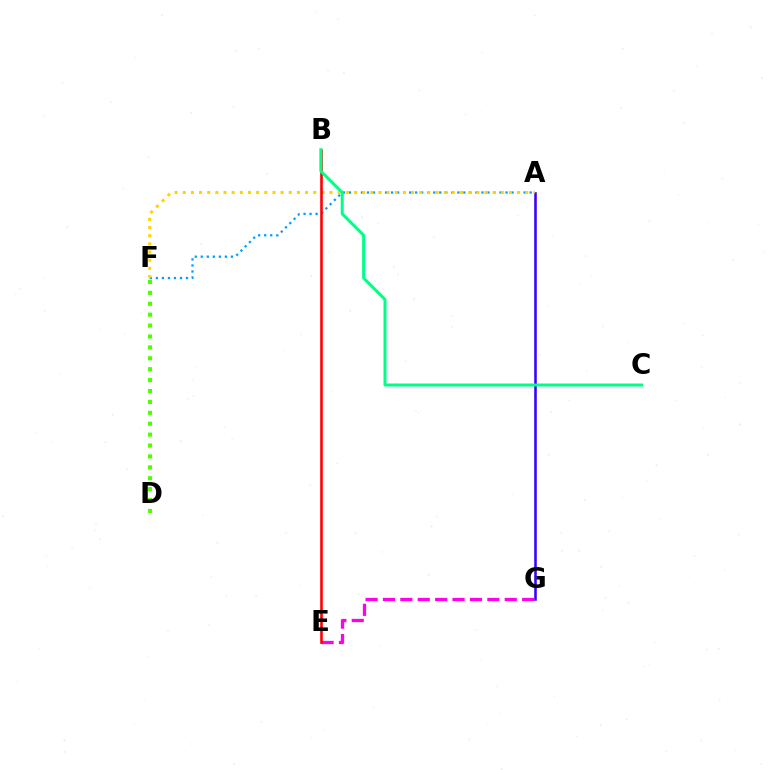{('A', 'G'): [{'color': '#3700ff', 'line_style': 'solid', 'thickness': 1.85}], ('E', 'G'): [{'color': '#ff00ed', 'line_style': 'dashed', 'thickness': 2.36}], ('A', 'F'): [{'color': '#009eff', 'line_style': 'dotted', 'thickness': 1.64}, {'color': '#ffd500', 'line_style': 'dotted', 'thickness': 2.22}], ('D', 'F'): [{'color': '#4fff00', 'line_style': 'dotted', 'thickness': 2.96}], ('B', 'E'): [{'color': '#ff0000', 'line_style': 'solid', 'thickness': 1.87}], ('B', 'C'): [{'color': '#00ff86', 'line_style': 'solid', 'thickness': 2.15}]}